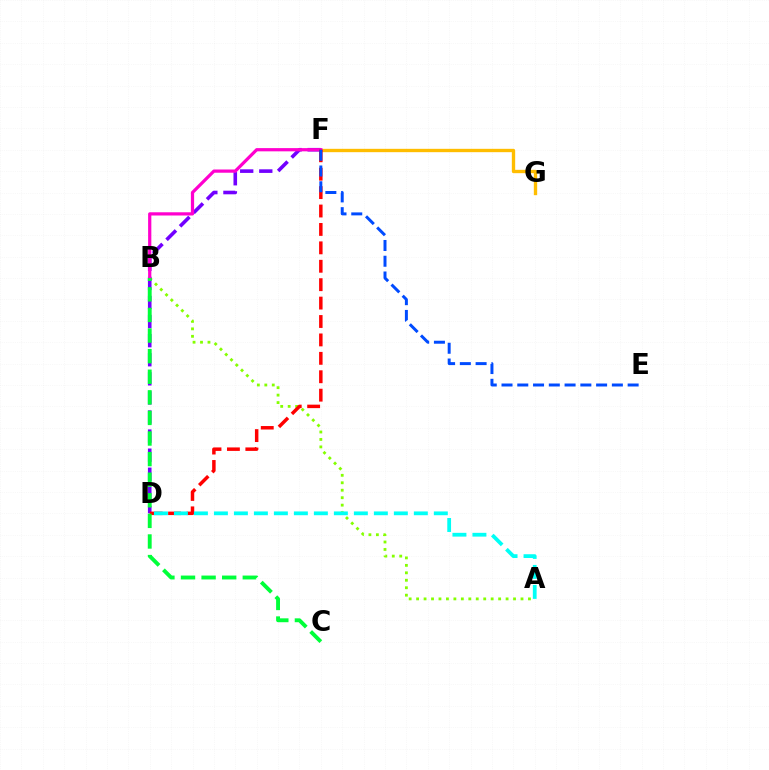{('F', 'G'): [{'color': '#ffbd00', 'line_style': 'solid', 'thickness': 2.41}], ('A', 'B'): [{'color': '#84ff00', 'line_style': 'dotted', 'thickness': 2.03}], ('D', 'F'): [{'color': '#7200ff', 'line_style': 'dashed', 'thickness': 2.59}, {'color': '#ff0000', 'line_style': 'dashed', 'thickness': 2.5}], ('B', 'F'): [{'color': '#ff00cf', 'line_style': 'solid', 'thickness': 2.32}], ('A', 'D'): [{'color': '#00fff6', 'line_style': 'dashed', 'thickness': 2.72}], ('E', 'F'): [{'color': '#004bff', 'line_style': 'dashed', 'thickness': 2.14}], ('B', 'C'): [{'color': '#00ff39', 'line_style': 'dashed', 'thickness': 2.8}]}